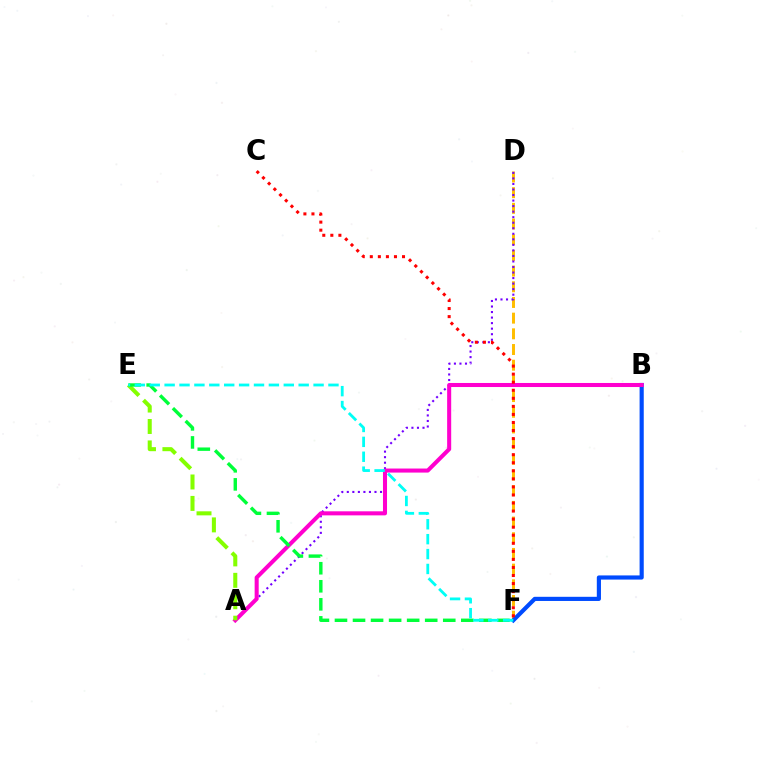{('D', 'F'): [{'color': '#ffbd00', 'line_style': 'dashed', 'thickness': 2.13}], ('A', 'D'): [{'color': '#7200ff', 'line_style': 'dotted', 'thickness': 1.5}], ('B', 'F'): [{'color': '#004bff', 'line_style': 'solid', 'thickness': 2.99}], ('A', 'B'): [{'color': '#ff00cf', 'line_style': 'solid', 'thickness': 2.92}], ('A', 'E'): [{'color': '#84ff00', 'line_style': 'dashed', 'thickness': 2.91}], ('E', 'F'): [{'color': '#00ff39', 'line_style': 'dashed', 'thickness': 2.45}, {'color': '#00fff6', 'line_style': 'dashed', 'thickness': 2.02}], ('C', 'F'): [{'color': '#ff0000', 'line_style': 'dotted', 'thickness': 2.19}]}